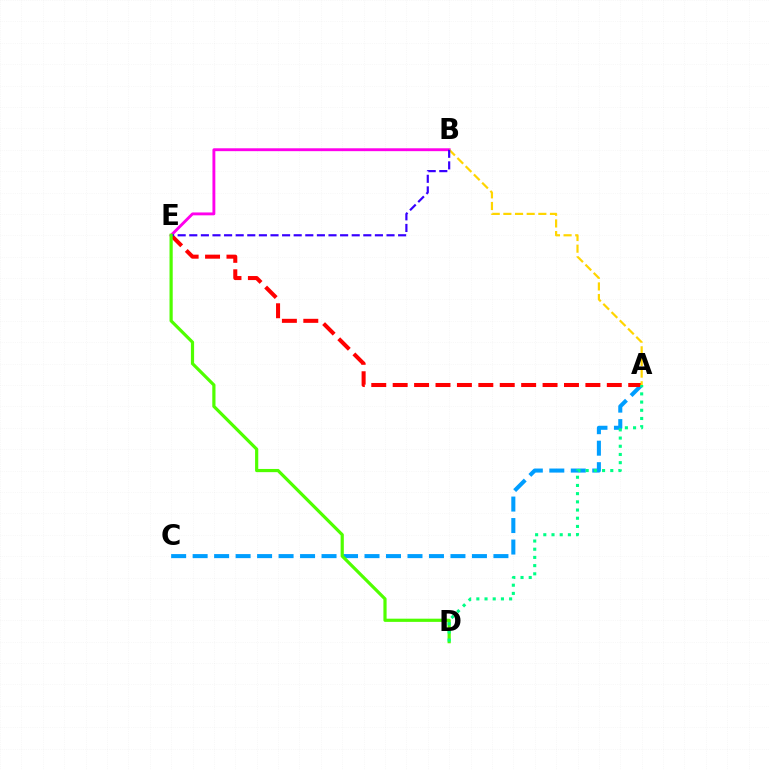{('B', 'E'): [{'color': '#ff00ed', 'line_style': 'solid', 'thickness': 2.07}, {'color': '#3700ff', 'line_style': 'dashed', 'thickness': 1.58}], ('A', 'C'): [{'color': '#009eff', 'line_style': 'dashed', 'thickness': 2.92}], ('A', 'E'): [{'color': '#ff0000', 'line_style': 'dashed', 'thickness': 2.91}], ('A', 'B'): [{'color': '#ffd500', 'line_style': 'dashed', 'thickness': 1.58}], ('D', 'E'): [{'color': '#4fff00', 'line_style': 'solid', 'thickness': 2.3}], ('A', 'D'): [{'color': '#00ff86', 'line_style': 'dotted', 'thickness': 2.23}]}